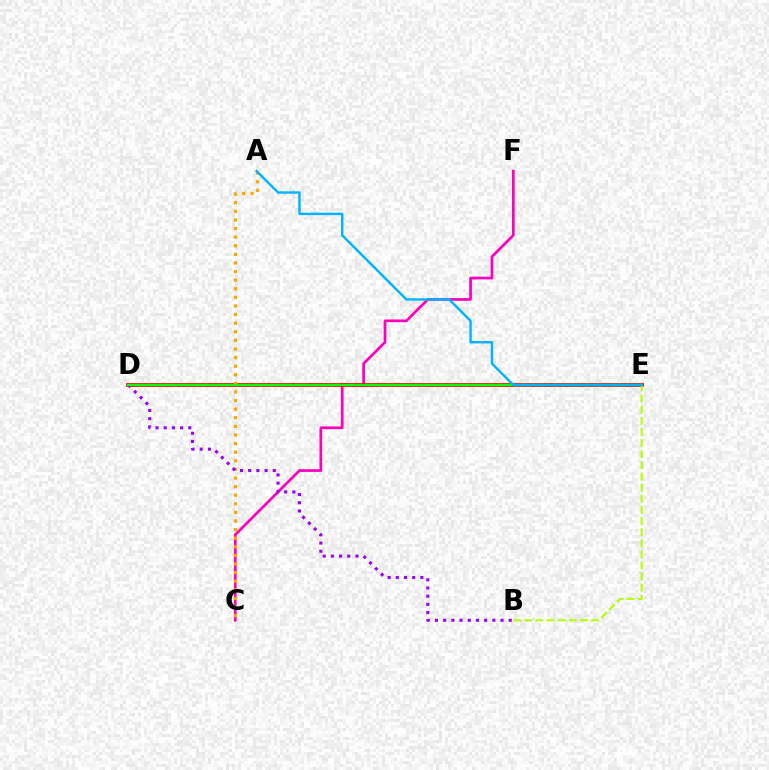{('D', 'E'): [{'color': '#00ff9d', 'line_style': 'dotted', 'thickness': 1.64}, {'color': '#0010ff', 'line_style': 'solid', 'thickness': 1.6}, {'color': '#ff0000', 'line_style': 'solid', 'thickness': 2.7}, {'color': '#08ff00', 'line_style': 'solid', 'thickness': 1.64}], ('C', 'F'): [{'color': '#ff00bd', 'line_style': 'solid', 'thickness': 1.96}], ('A', 'C'): [{'color': '#ffa500', 'line_style': 'dotted', 'thickness': 2.34}], ('B', 'D'): [{'color': '#9b00ff', 'line_style': 'dotted', 'thickness': 2.23}], ('B', 'E'): [{'color': '#b3ff00', 'line_style': 'dashed', 'thickness': 1.51}], ('A', 'E'): [{'color': '#00b5ff', 'line_style': 'solid', 'thickness': 1.75}]}